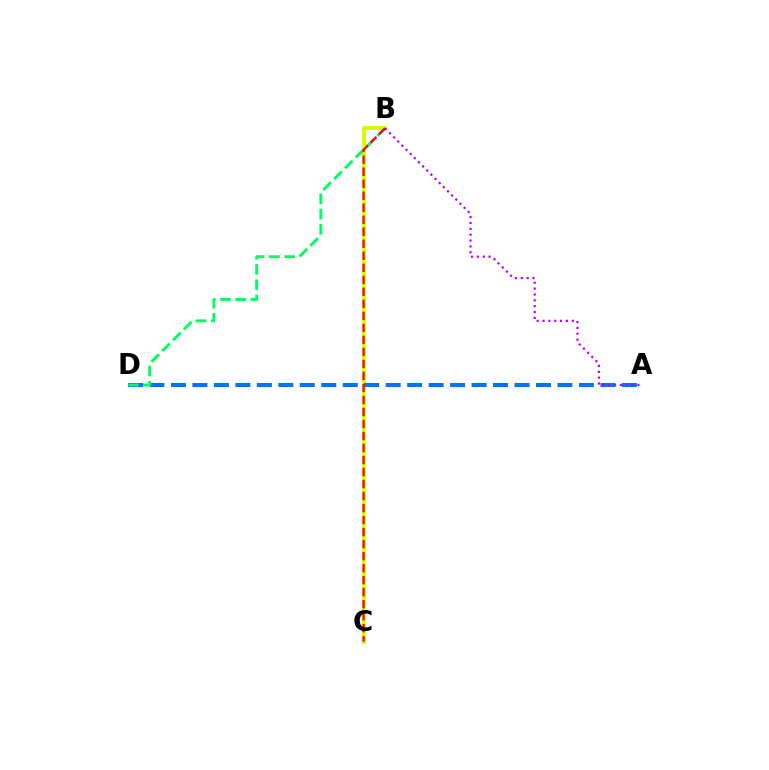{('B', 'C'): [{'color': '#d1ff00', 'line_style': 'solid', 'thickness': 2.8}, {'color': '#ff0000', 'line_style': 'dashed', 'thickness': 1.63}], ('A', 'D'): [{'color': '#0074ff', 'line_style': 'dashed', 'thickness': 2.92}], ('B', 'D'): [{'color': '#00ff5c', 'line_style': 'dashed', 'thickness': 2.08}], ('A', 'B'): [{'color': '#b900ff', 'line_style': 'dotted', 'thickness': 1.59}]}